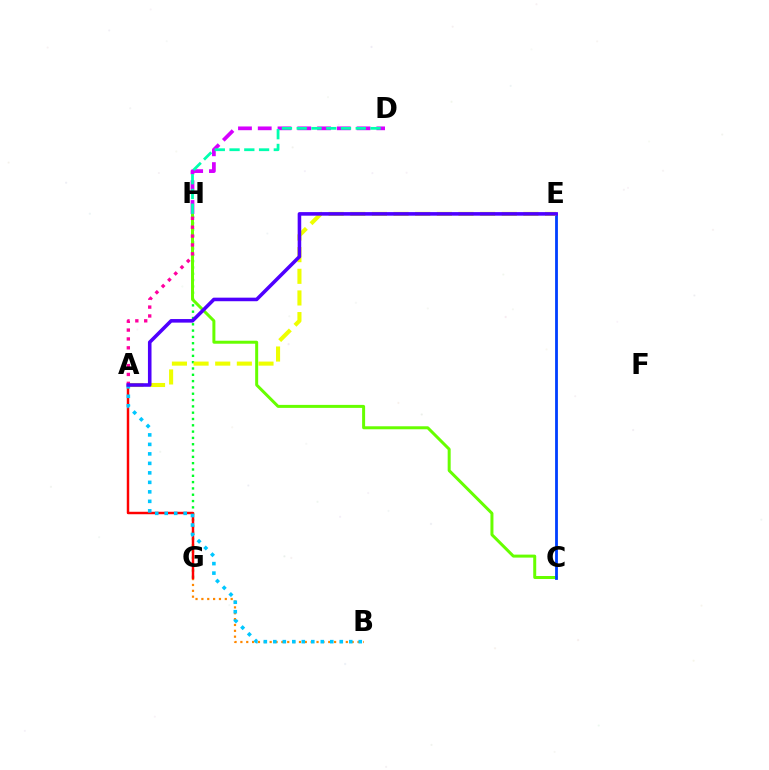{('G', 'H'): [{'color': '#00ff27', 'line_style': 'dotted', 'thickness': 1.72}], ('C', 'H'): [{'color': '#66ff00', 'line_style': 'solid', 'thickness': 2.15}], ('B', 'G'): [{'color': '#ff8800', 'line_style': 'dotted', 'thickness': 1.59}], ('C', 'E'): [{'color': '#003fff', 'line_style': 'solid', 'thickness': 2.02}], ('A', 'G'): [{'color': '#ff0000', 'line_style': 'solid', 'thickness': 1.77}], ('A', 'E'): [{'color': '#eeff00', 'line_style': 'dashed', 'thickness': 2.94}, {'color': '#4f00ff', 'line_style': 'solid', 'thickness': 2.57}], ('A', 'B'): [{'color': '#00c7ff', 'line_style': 'dotted', 'thickness': 2.58}], ('D', 'H'): [{'color': '#d600ff', 'line_style': 'dashed', 'thickness': 2.69}, {'color': '#00ffaf', 'line_style': 'dashed', 'thickness': 2.0}], ('A', 'H'): [{'color': '#ff00a0', 'line_style': 'dotted', 'thickness': 2.41}]}